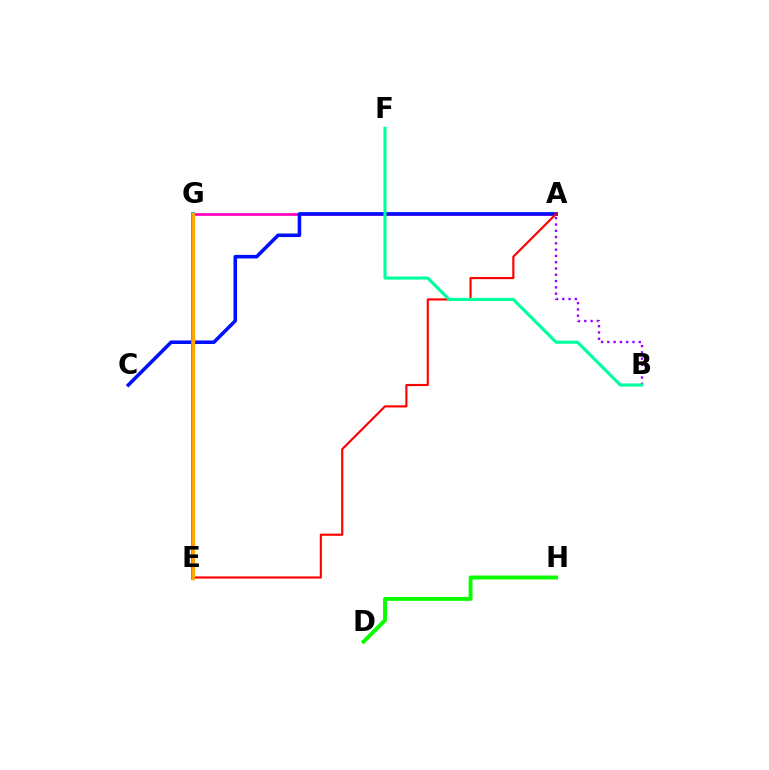{('A', 'G'): [{'color': '#ff00bd', 'line_style': 'solid', 'thickness': 1.94}], ('A', 'C'): [{'color': '#0010ff', 'line_style': 'solid', 'thickness': 2.57}], ('A', 'E'): [{'color': '#ff0000', 'line_style': 'solid', 'thickness': 1.55}], ('D', 'H'): [{'color': '#08ff00', 'line_style': 'solid', 'thickness': 2.83}], ('E', 'G'): [{'color': '#b3ff00', 'line_style': 'dashed', 'thickness': 2.6}, {'color': '#00b5ff', 'line_style': 'solid', 'thickness': 2.83}, {'color': '#ffa500', 'line_style': 'solid', 'thickness': 2.36}], ('A', 'B'): [{'color': '#9b00ff', 'line_style': 'dotted', 'thickness': 1.71}], ('B', 'F'): [{'color': '#00ff9d', 'line_style': 'solid', 'thickness': 2.24}]}